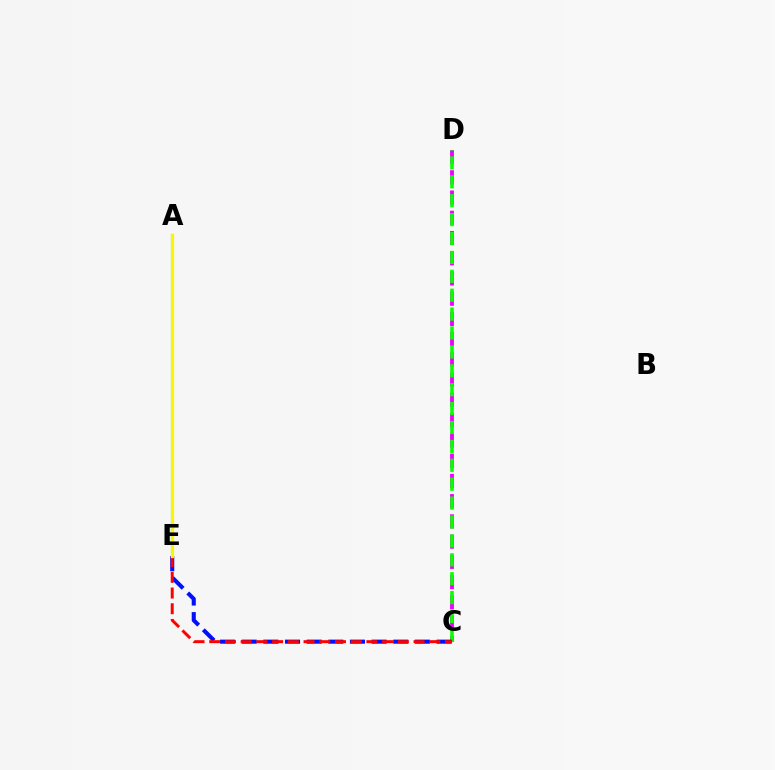{('C', 'D'): [{'color': '#ee00ff', 'line_style': 'dashed', 'thickness': 2.75}, {'color': '#08ff00', 'line_style': 'dashed', 'thickness': 2.57}], ('C', 'E'): [{'color': '#0010ff', 'line_style': 'dashed', 'thickness': 2.94}, {'color': '#ff0000', 'line_style': 'dashed', 'thickness': 2.13}], ('A', 'E'): [{'color': '#00fff6', 'line_style': 'solid', 'thickness': 1.54}, {'color': '#fcf500', 'line_style': 'solid', 'thickness': 2.35}]}